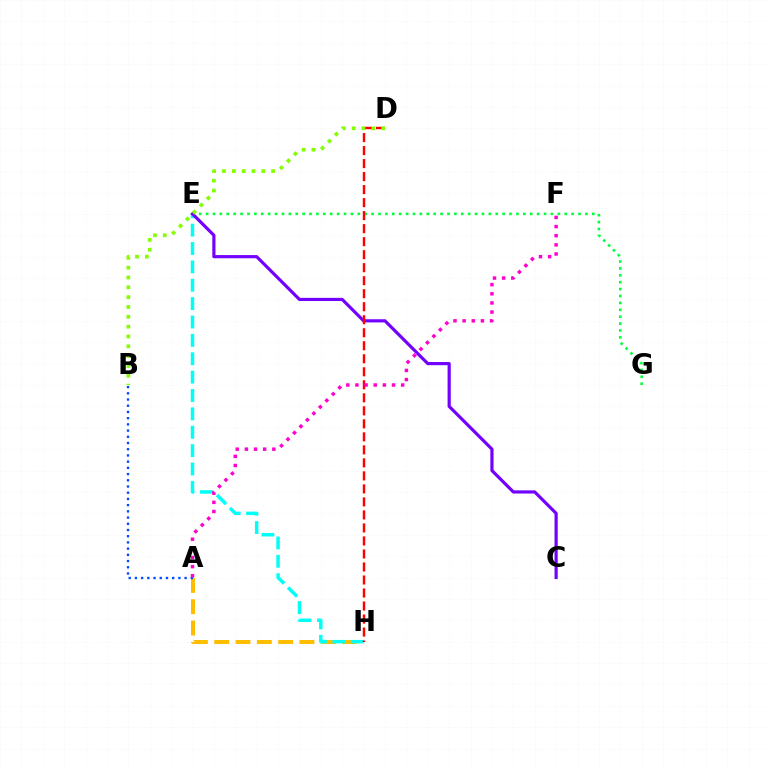{('A', 'H'): [{'color': '#ffbd00', 'line_style': 'dashed', 'thickness': 2.9}], ('E', 'H'): [{'color': '#00fff6', 'line_style': 'dashed', 'thickness': 2.5}], ('E', 'G'): [{'color': '#00ff39', 'line_style': 'dotted', 'thickness': 1.87}], ('C', 'E'): [{'color': '#7200ff', 'line_style': 'solid', 'thickness': 2.28}], ('A', 'B'): [{'color': '#004bff', 'line_style': 'dotted', 'thickness': 1.69}], ('D', 'H'): [{'color': '#ff0000', 'line_style': 'dashed', 'thickness': 1.77}], ('A', 'F'): [{'color': '#ff00cf', 'line_style': 'dotted', 'thickness': 2.48}], ('B', 'D'): [{'color': '#84ff00', 'line_style': 'dotted', 'thickness': 2.67}]}